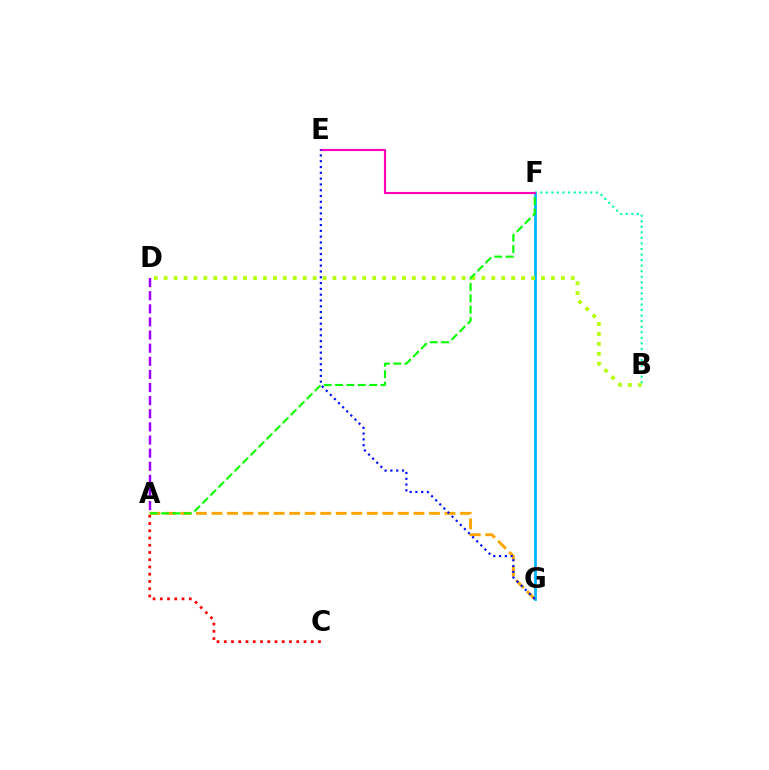{('F', 'G'): [{'color': '#00b5ff', 'line_style': 'solid', 'thickness': 1.98}], ('B', 'D'): [{'color': '#b3ff00', 'line_style': 'dotted', 'thickness': 2.7}], ('A', 'G'): [{'color': '#ffa500', 'line_style': 'dashed', 'thickness': 2.11}], ('A', 'D'): [{'color': '#9b00ff', 'line_style': 'dashed', 'thickness': 1.78}], ('A', 'F'): [{'color': '#08ff00', 'line_style': 'dashed', 'thickness': 1.54}], ('B', 'F'): [{'color': '#00ff9d', 'line_style': 'dotted', 'thickness': 1.51}], ('A', 'C'): [{'color': '#ff0000', 'line_style': 'dotted', 'thickness': 1.97}], ('E', 'F'): [{'color': '#ff00bd', 'line_style': 'solid', 'thickness': 1.54}], ('E', 'G'): [{'color': '#0010ff', 'line_style': 'dotted', 'thickness': 1.58}]}